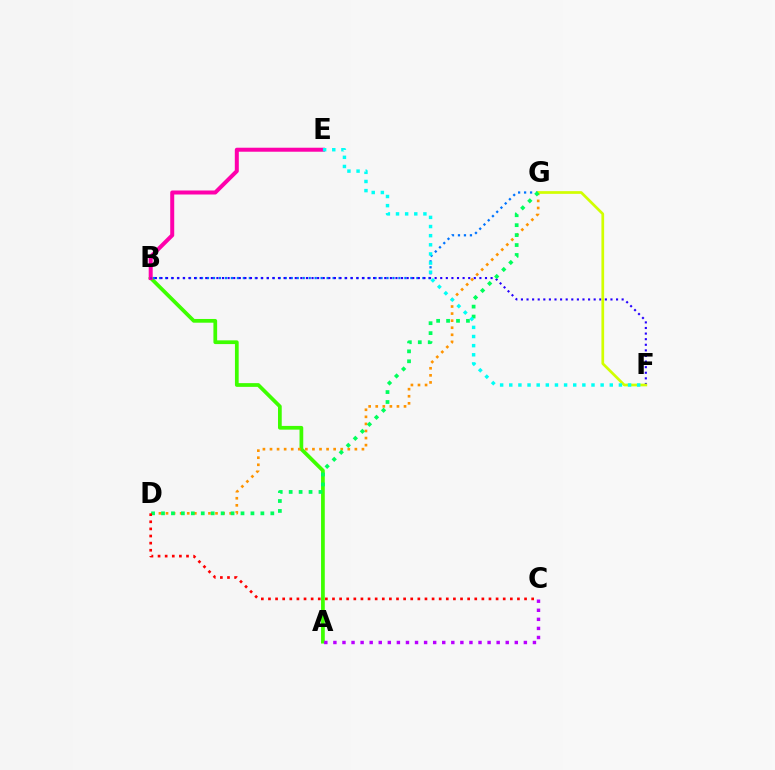{('A', 'B'): [{'color': '#3dff00', 'line_style': 'solid', 'thickness': 2.69}], ('D', 'G'): [{'color': '#ff9400', 'line_style': 'dotted', 'thickness': 1.92}, {'color': '#00ff5c', 'line_style': 'dotted', 'thickness': 2.7}], ('B', 'E'): [{'color': '#ff00ac', 'line_style': 'solid', 'thickness': 2.88}], ('B', 'G'): [{'color': '#0074ff', 'line_style': 'dotted', 'thickness': 1.63}], ('B', 'F'): [{'color': '#2500ff', 'line_style': 'dotted', 'thickness': 1.52}], ('F', 'G'): [{'color': '#d1ff00', 'line_style': 'solid', 'thickness': 1.94}], ('E', 'F'): [{'color': '#00fff6', 'line_style': 'dotted', 'thickness': 2.48}], ('A', 'C'): [{'color': '#b900ff', 'line_style': 'dotted', 'thickness': 2.46}], ('C', 'D'): [{'color': '#ff0000', 'line_style': 'dotted', 'thickness': 1.93}]}